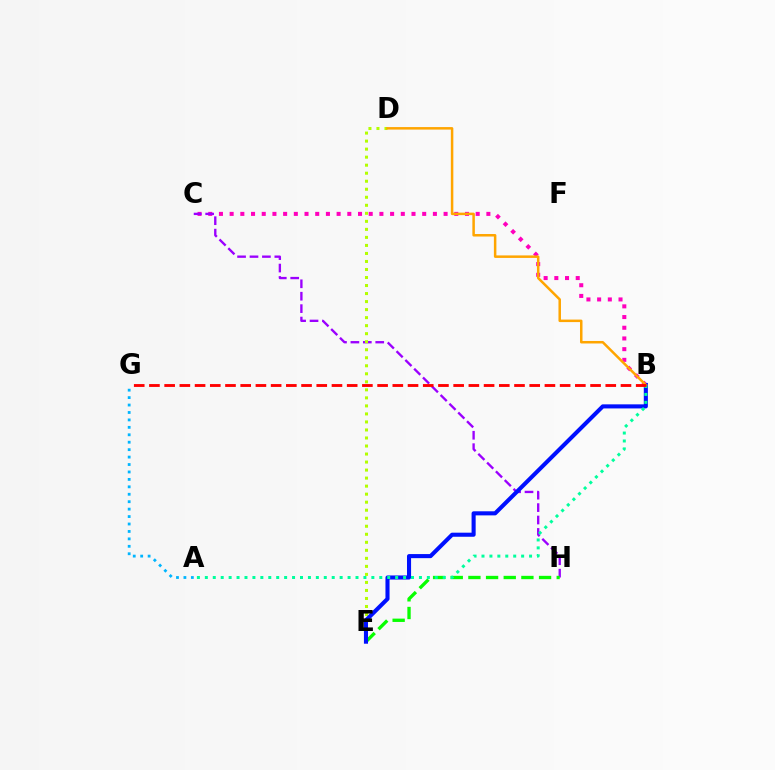{('B', 'C'): [{'color': '#ff00bd', 'line_style': 'dotted', 'thickness': 2.91}], ('C', 'H'): [{'color': '#9b00ff', 'line_style': 'dashed', 'thickness': 1.69}], ('D', 'E'): [{'color': '#b3ff00', 'line_style': 'dotted', 'thickness': 2.18}], ('A', 'G'): [{'color': '#00b5ff', 'line_style': 'dotted', 'thickness': 2.02}], ('E', 'H'): [{'color': '#08ff00', 'line_style': 'dashed', 'thickness': 2.4}], ('B', 'E'): [{'color': '#0010ff', 'line_style': 'solid', 'thickness': 2.94}], ('B', 'D'): [{'color': '#ffa500', 'line_style': 'solid', 'thickness': 1.8}], ('A', 'B'): [{'color': '#00ff9d', 'line_style': 'dotted', 'thickness': 2.15}], ('B', 'G'): [{'color': '#ff0000', 'line_style': 'dashed', 'thickness': 2.07}]}